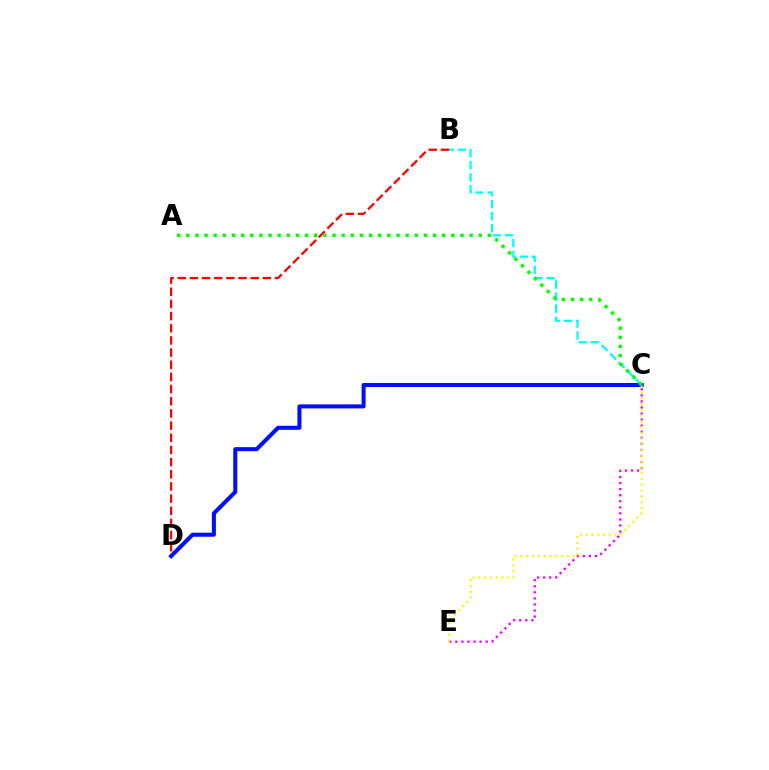{('B', 'C'): [{'color': '#00fff6', 'line_style': 'dashed', 'thickness': 1.64}], ('B', 'D'): [{'color': '#ff0000', 'line_style': 'dashed', 'thickness': 1.65}], ('C', 'E'): [{'color': '#ee00ff', 'line_style': 'dotted', 'thickness': 1.65}, {'color': '#fcf500', 'line_style': 'dotted', 'thickness': 1.57}], ('C', 'D'): [{'color': '#0010ff', 'line_style': 'solid', 'thickness': 2.91}], ('A', 'C'): [{'color': '#08ff00', 'line_style': 'dotted', 'thickness': 2.48}]}